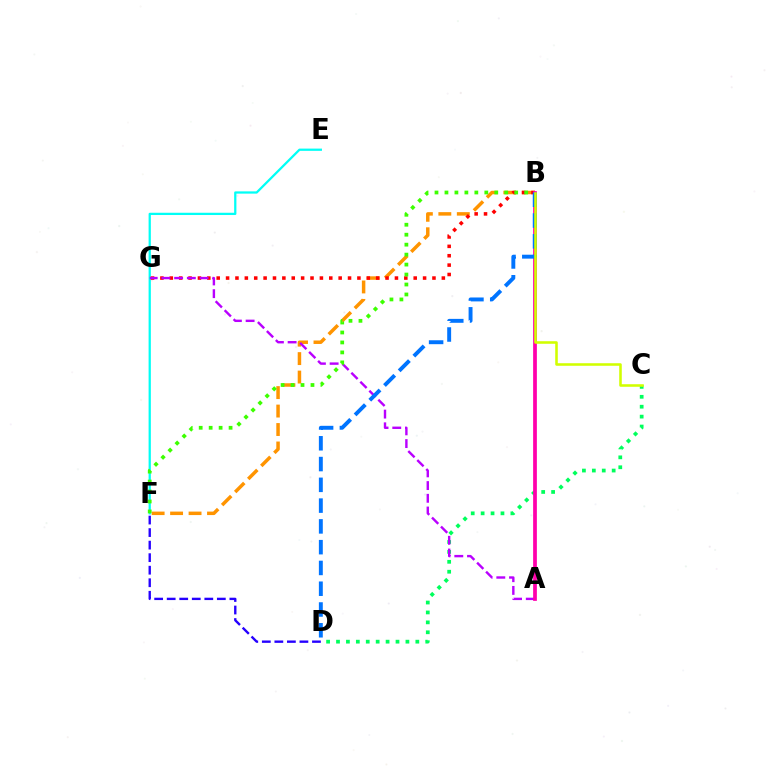{('C', 'D'): [{'color': '#00ff5c', 'line_style': 'dotted', 'thickness': 2.69}], ('B', 'F'): [{'color': '#ff9400', 'line_style': 'dashed', 'thickness': 2.51}, {'color': '#3dff00', 'line_style': 'dotted', 'thickness': 2.71}], ('E', 'F'): [{'color': '#00fff6', 'line_style': 'solid', 'thickness': 1.63}], ('B', 'G'): [{'color': '#ff0000', 'line_style': 'dotted', 'thickness': 2.55}], ('A', 'G'): [{'color': '#b900ff', 'line_style': 'dashed', 'thickness': 1.73}], ('D', 'F'): [{'color': '#2500ff', 'line_style': 'dashed', 'thickness': 1.7}], ('A', 'B'): [{'color': '#ff00ac', 'line_style': 'solid', 'thickness': 2.69}], ('B', 'D'): [{'color': '#0074ff', 'line_style': 'dashed', 'thickness': 2.82}], ('B', 'C'): [{'color': '#d1ff00', 'line_style': 'solid', 'thickness': 1.85}]}